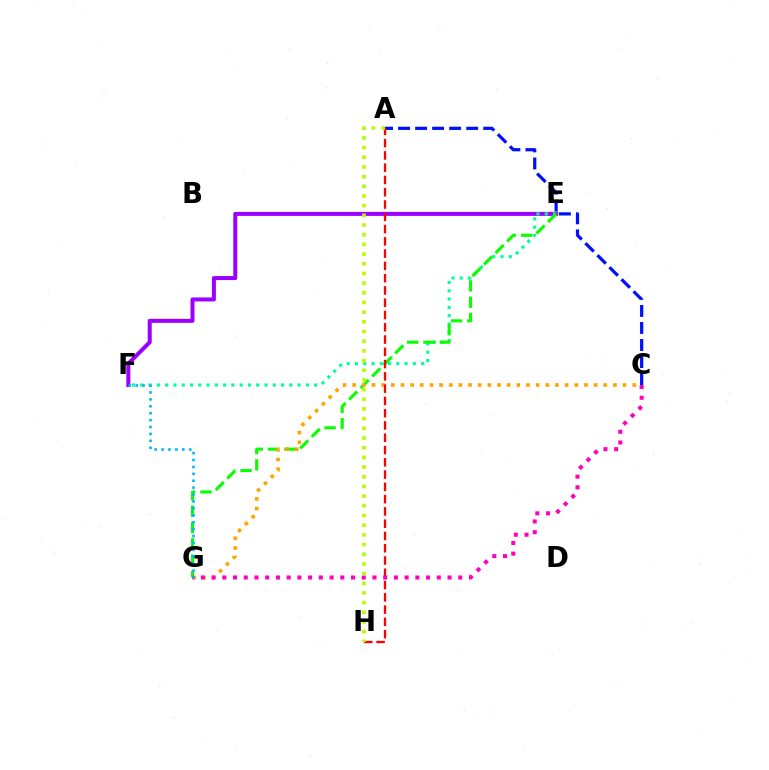{('E', 'F'): [{'color': '#9b00ff', 'line_style': 'solid', 'thickness': 2.89}, {'color': '#00ff9d', 'line_style': 'dotted', 'thickness': 2.25}], ('E', 'G'): [{'color': '#08ff00', 'line_style': 'dashed', 'thickness': 2.22}], ('C', 'G'): [{'color': '#ffa500', 'line_style': 'dotted', 'thickness': 2.62}, {'color': '#ff00bd', 'line_style': 'dotted', 'thickness': 2.91}], ('A', 'C'): [{'color': '#0010ff', 'line_style': 'dashed', 'thickness': 2.31}], ('A', 'H'): [{'color': '#ff0000', 'line_style': 'dashed', 'thickness': 1.67}, {'color': '#b3ff00', 'line_style': 'dotted', 'thickness': 2.63}], ('F', 'G'): [{'color': '#00b5ff', 'line_style': 'dotted', 'thickness': 1.88}]}